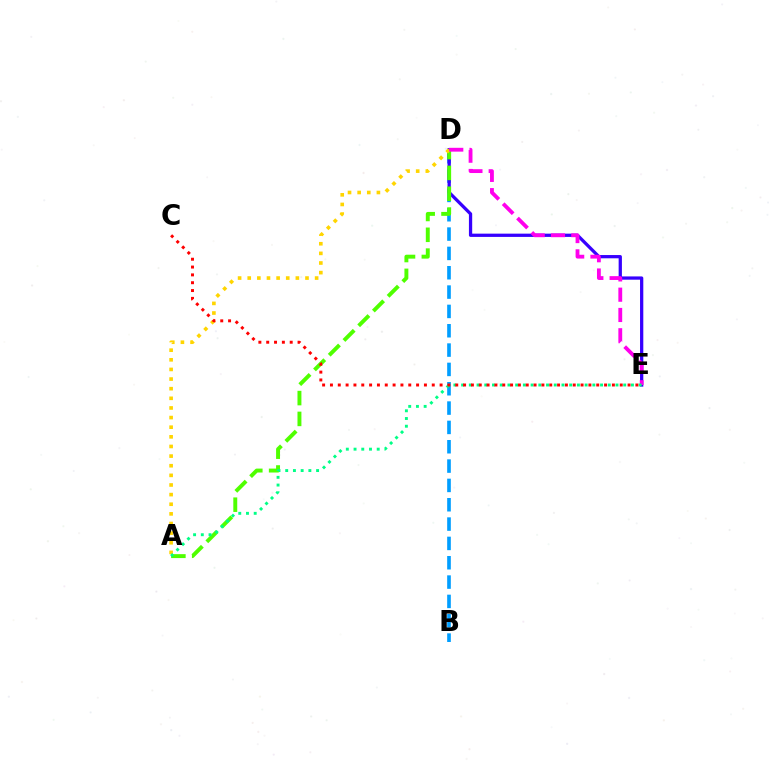{('B', 'D'): [{'color': '#009eff', 'line_style': 'dashed', 'thickness': 2.63}], ('D', 'E'): [{'color': '#3700ff', 'line_style': 'solid', 'thickness': 2.35}, {'color': '#ff00ed', 'line_style': 'dashed', 'thickness': 2.76}], ('A', 'D'): [{'color': '#4fff00', 'line_style': 'dashed', 'thickness': 2.83}, {'color': '#ffd500', 'line_style': 'dotted', 'thickness': 2.62}], ('A', 'E'): [{'color': '#00ff86', 'line_style': 'dotted', 'thickness': 2.1}], ('C', 'E'): [{'color': '#ff0000', 'line_style': 'dotted', 'thickness': 2.13}]}